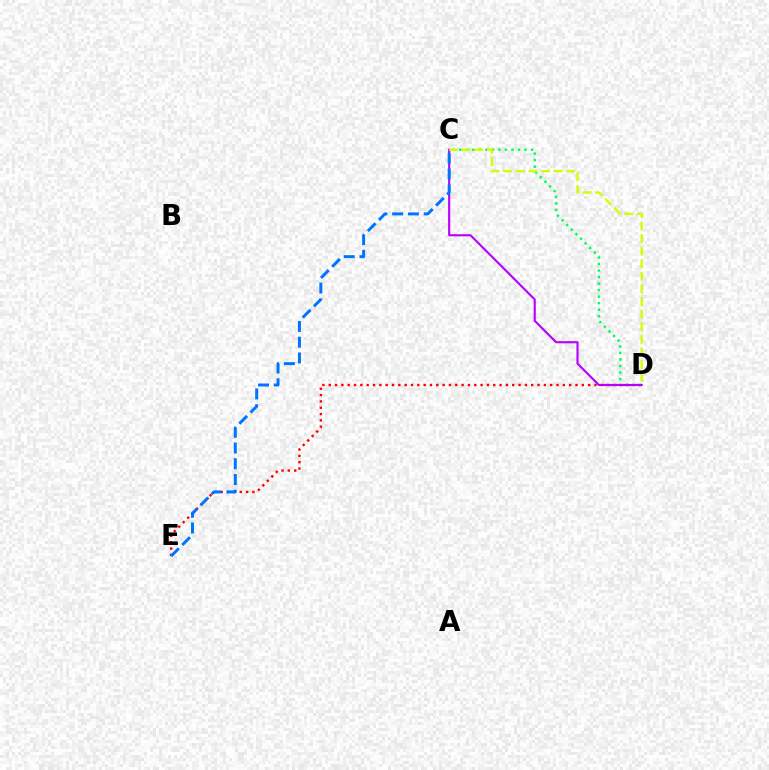{('C', 'D'): [{'color': '#00ff5c', 'line_style': 'dotted', 'thickness': 1.77}, {'color': '#b900ff', 'line_style': 'solid', 'thickness': 1.52}, {'color': '#d1ff00', 'line_style': 'dashed', 'thickness': 1.71}], ('D', 'E'): [{'color': '#ff0000', 'line_style': 'dotted', 'thickness': 1.72}], ('C', 'E'): [{'color': '#0074ff', 'line_style': 'dashed', 'thickness': 2.14}]}